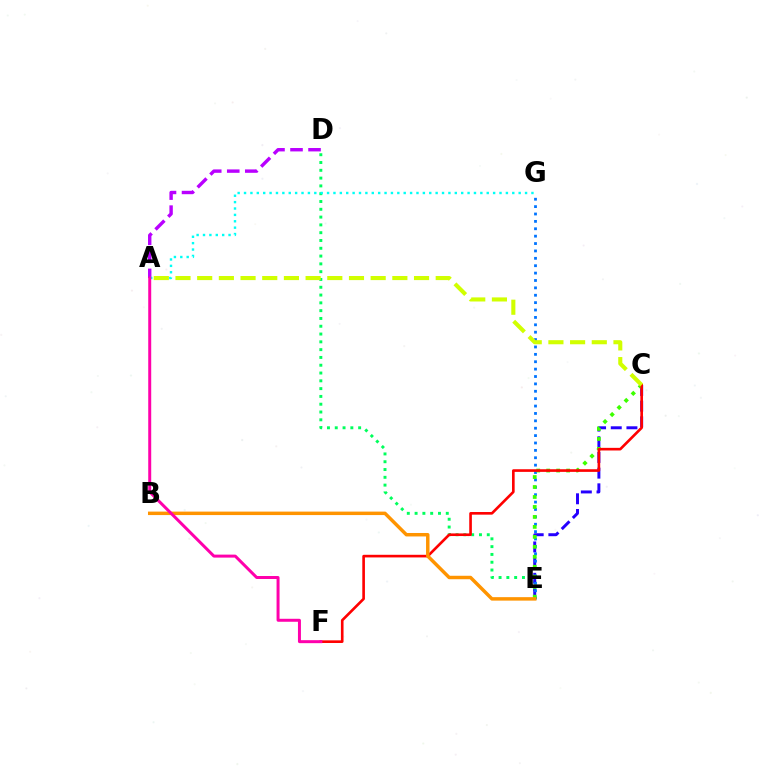{('D', 'E'): [{'color': '#00ff5c', 'line_style': 'dotted', 'thickness': 2.12}], ('A', 'D'): [{'color': '#b900ff', 'line_style': 'dashed', 'thickness': 2.45}], ('C', 'E'): [{'color': '#2500ff', 'line_style': 'dashed', 'thickness': 2.13}, {'color': '#3dff00', 'line_style': 'dotted', 'thickness': 2.71}], ('E', 'G'): [{'color': '#0074ff', 'line_style': 'dotted', 'thickness': 2.01}], ('A', 'G'): [{'color': '#00fff6', 'line_style': 'dotted', 'thickness': 1.74}], ('C', 'F'): [{'color': '#ff0000', 'line_style': 'solid', 'thickness': 1.9}], ('B', 'E'): [{'color': '#ff9400', 'line_style': 'solid', 'thickness': 2.49}], ('A', 'F'): [{'color': '#ff00ac', 'line_style': 'solid', 'thickness': 2.15}], ('A', 'C'): [{'color': '#d1ff00', 'line_style': 'dashed', 'thickness': 2.95}]}